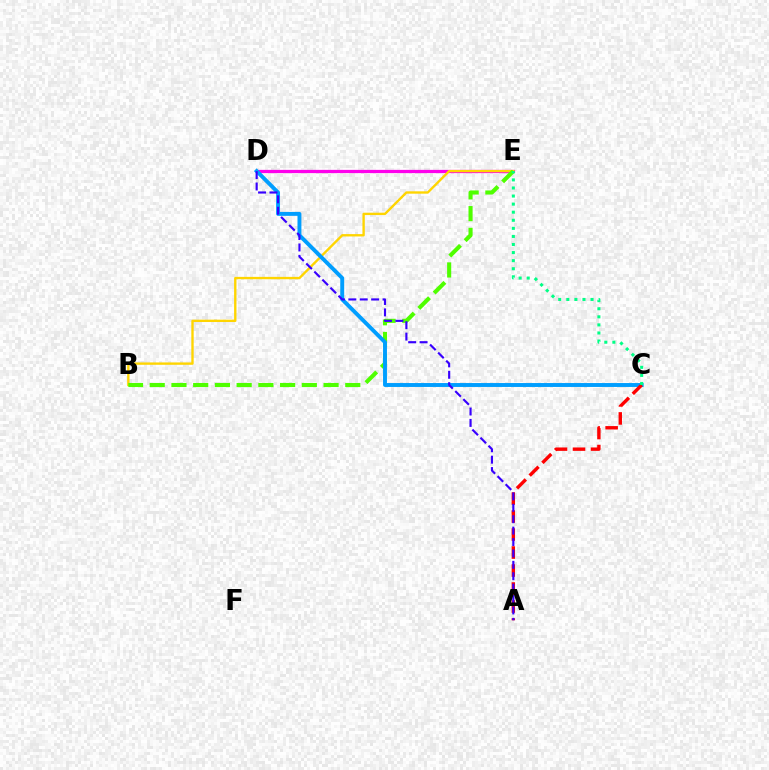{('D', 'E'): [{'color': '#ff00ed', 'line_style': 'solid', 'thickness': 2.34}], ('B', 'E'): [{'color': '#ffd500', 'line_style': 'solid', 'thickness': 1.7}, {'color': '#4fff00', 'line_style': 'dashed', 'thickness': 2.95}], ('C', 'D'): [{'color': '#009eff', 'line_style': 'solid', 'thickness': 2.82}], ('A', 'C'): [{'color': '#ff0000', 'line_style': 'dashed', 'thickness': 2.45}], ('C', 'E'): [{'color': '#00ff86', 'line_style': 'dotted', 'thickness': 2.19}], ('A', 'D'): [{'color': '#3700ff', 'line_style': 'dashed', 'thickness': 1.55}]}